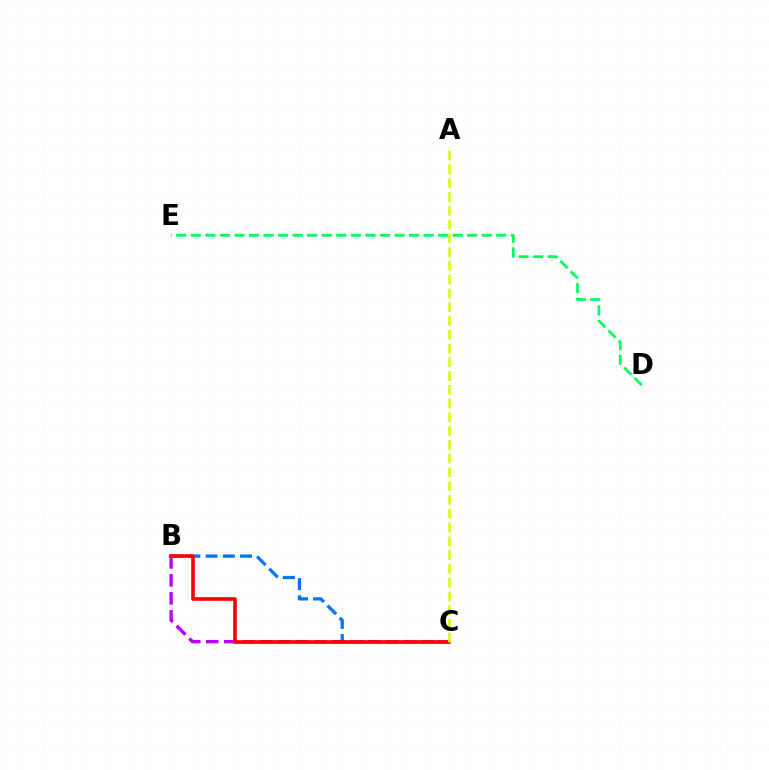{('D', 'E'): [{'color': '#00ff5c', 'line_style': 'dashed', 'thickness': 1.98}], ('B', 'C'): [{'color': '#0074ff', 'line_style': 'dashed', 'thickness': 2.34}, {'color': '#b900ff', 'line_style': 'dashed', 'thickness': 2.44}, {'color': '#ff0000', 'line_style': 'solid', 'thickness': 2.61}], ('A', 'C'): [{'color': '#d1ff00', 'line_style': 'dashed', 'thickness': 1.87}]}